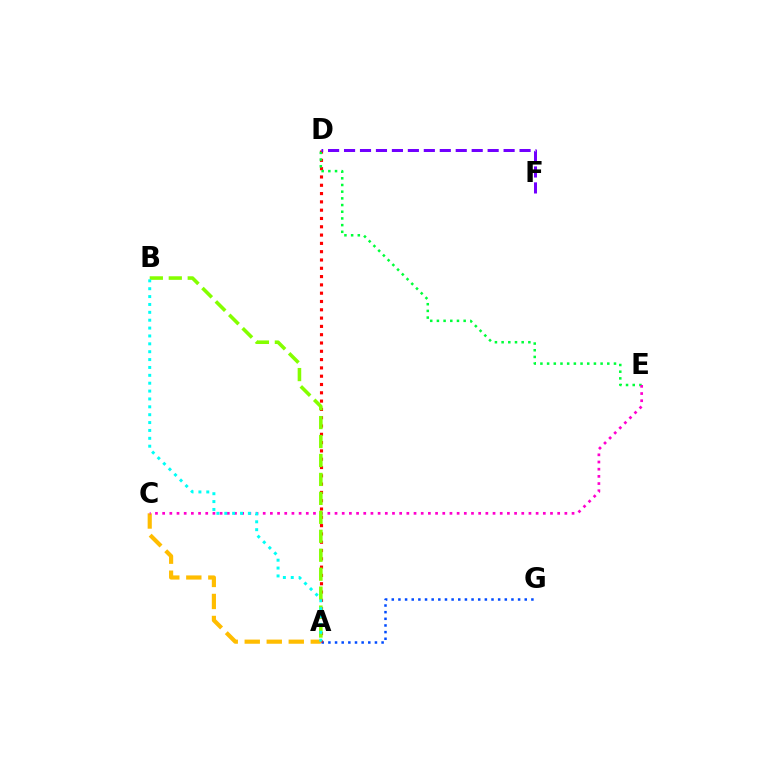{('A', 'G'): [{'color': '#004bff', 'line_style': 'dotted', 'thickness': 1.81}], ('A', 'D'): [{'color': '#ff0000', 'line_style': 'dotted', 'thickness': 2.26}], ('D', 'E'): [{'color': '#00ff39', 'line_style': 'dotted', 'thickness': 1.82}], ('A', 'C'): [{'color': '#ffbd00', 'line_style': 'dashed', 'thickness': 2.99}], ('C', 'E'): [{'color': '#ff00cf', 'line_style': 'dotted', 'thickness': 1.95}], ('A', 'B'): [{'color': '#84ff00', 'line_style': 'dashed', 'thickness': 2.57}, {'color': '#00fff6', 'line_style': 'dotted', 'thickness': 2.14}], ('D', 'F'): [{'color': '#7200ff', 'line_style': 'dashed', 'thickness': 2.17}]}